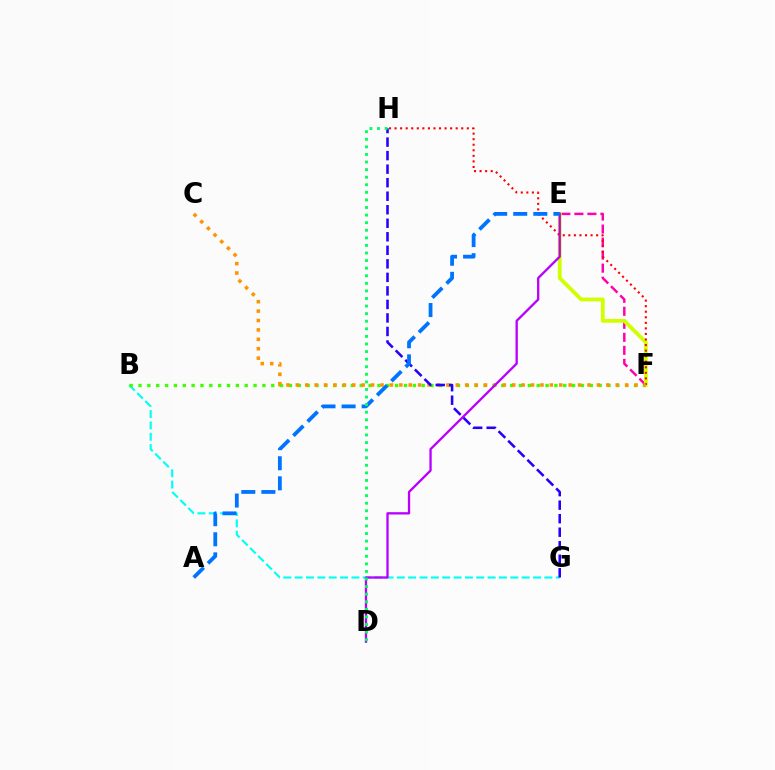{('B', 'G'): [{'color': '#00fff6', 'line_style': 'dashed', 'thickness': 1.54}], ('B', 'F'): [{'color': '#3dff00', 'line_style': 'dotted', 'thickness': 2.4}], ('E', 'F'): [{'color': '#ff00ac', 'line_style': 'dashed', 'thickness': 1.77}, {'color': '#d1ff00', 'line_style': 'solid', 'thickness': 2.74}], ('F', 'H'): [{'color': '#ff0000', 'line_style': 'dotted', 'thickness': 1.51}], ('C', 'F'): [{'color': '#ff9400', 'line_style': 'dotted', 'thickness': 2.56}], ('D', 'E'): [{'color': '#b900ff', 'line_style': 'solid', 'thickness': 1.67}], ('G', 'H'): [{'color': '#2500ff', 'line_style': 'dashed', 'thickness': 1.84}], ('A', 'E'): [{'color': '#0074ff', 'line_style': 'dashed', 'thickness': 2.73}], ('D', 'H'): [{'color': '#00ff5c', 'line_style': 'dotted', 'thickness': 2.06}]}